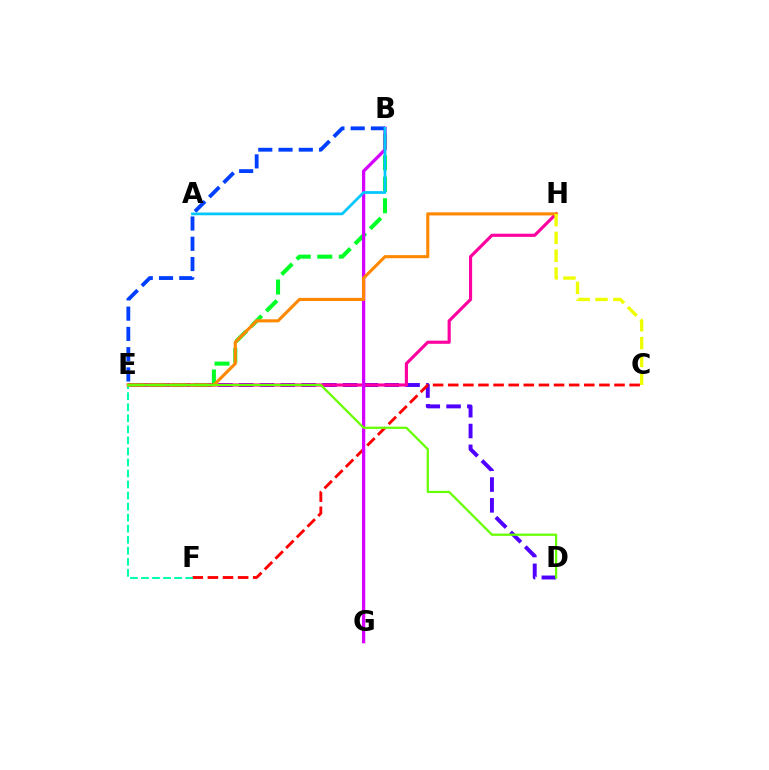{('D', 'E'): [{'color': '#4f00ff', 'line_style': 'dashed', 'thickness': 2.83}, {'color': '#66ff00', 'line_style': 'solid', 'thickness': 1.6}], ('C', 'F'): [{'color': '#ff0000', 'line_style': 'dashed', 'thickness': 2.05}], ('B', 'E'): [{'color': '#00ff27', 'line_style': 'dashed', 'thickness': 2.92}, {'color': '#003fff', 'line_style': 'dashed', 'thickness': 2.75}], ('E', 'H'): [{'color': '#ff00a0', 'line_style': 'solid', 'thickness': 2.26}, {'color': '#ff8800', 'line_style': 'solid', 'thickness': 2.23}], ('E', 'F'): [{'color': '#00ffaf', 'line_style': 'dashed', 'thickness': 1.5}], ('B', 'G'): [{'color': '#d600ff', 'line_style': 'solid', 'thickness': 2.36}], ('C', 'H'): [{'color': '#eeff00', 'line_style': 'dashed', 'thickness': 2.42}], ('A', 'B'): [{'color': '#00c7ff', 'line_style': 'solid', 'thickness': 1.97}]}